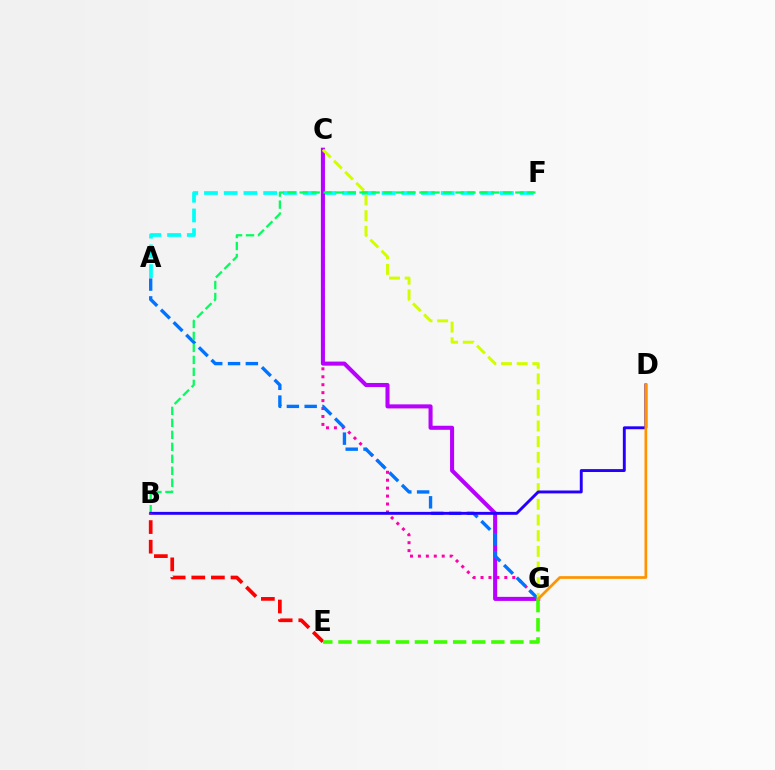{('C', 'G'): [{'color': '#ff00ac', 'line_style': 'dotted', 'thickness': 2.16}, {'color': '#b900ff', 'line_style': 'solid', 'thickness': 2.92}, {'color': '#d1ff00', 'line_style': 'dashed', 'thickness': 2.13}], ('A', 'F'): [{'color': '#00fff6', 'line_style': 'dashed', 'thickness': 2.68}], ('A', 'G'): [{'color': '#0074ff', 'line_style': 'dashed', 'thickness': 2.42}], ('B', 'F'): [{'color': '#00ff5c', 'line_style': 'dashed', 'thickness': 1.63}], ('B', 'D'): [{'color': '#2500ff', 'line_style': 'solid', 'thickness': 2.09}], ('B', 'E'): [{'color': '#ff0000', 'line_style': 'dashed', 'thickness': 2.66}], ('D', 'G'): [{'color': '#ff9400', 'line_style': 'solid', 'thickness': 1.95}], ('E', 'G'): [{'color': '#3dff00', 'line_style': 'dashed', 'thickness': 2.6}]}